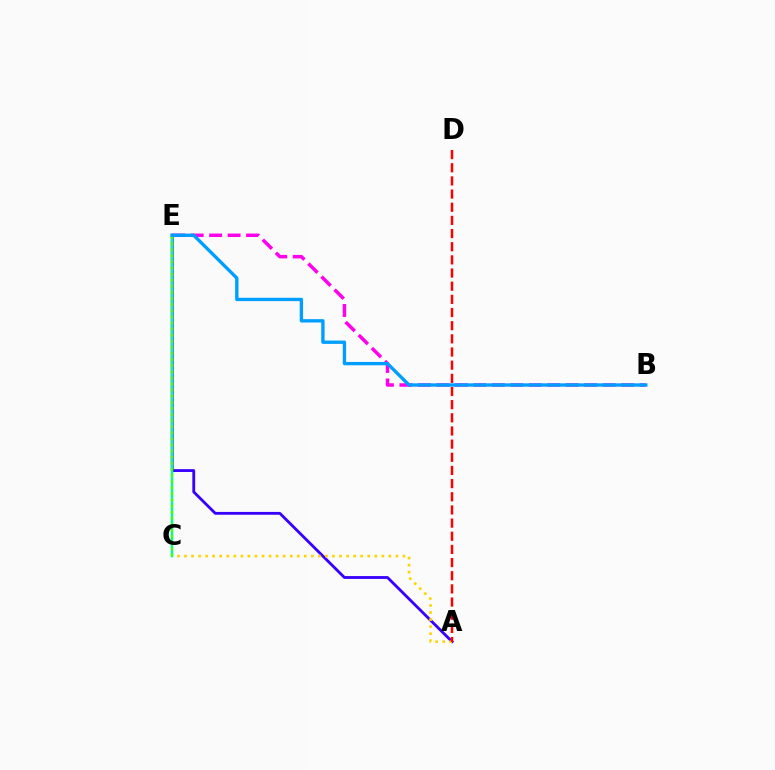{('B', 'E'): [{'color': '#ff00ed', 'line_style': 'dashed', 'thickness': 2.51}, {'color': '#009eff', 'line_style': 'solid', 'thickness': 2.41}], ('A', 'E'): [{'color': '#3700ff', 'line_style': 'solid', 'thickness': 2.03}], ('A', 'C'): [{'color': '#ffd500', 'line_style': 'dotted', 'thickness': 1.91}], ('A', 'D'): [{'color': '#ff0000', 'line_style': 'dashed', 'thickness': 1.79}], ('C', 'E'): [{'color': '#00ff86', 'line_style': 'solid', 'thickness': 1.78}, {'color': '#4fff00', 'line_style': 'dotted', 'thickness': 1.66}]}